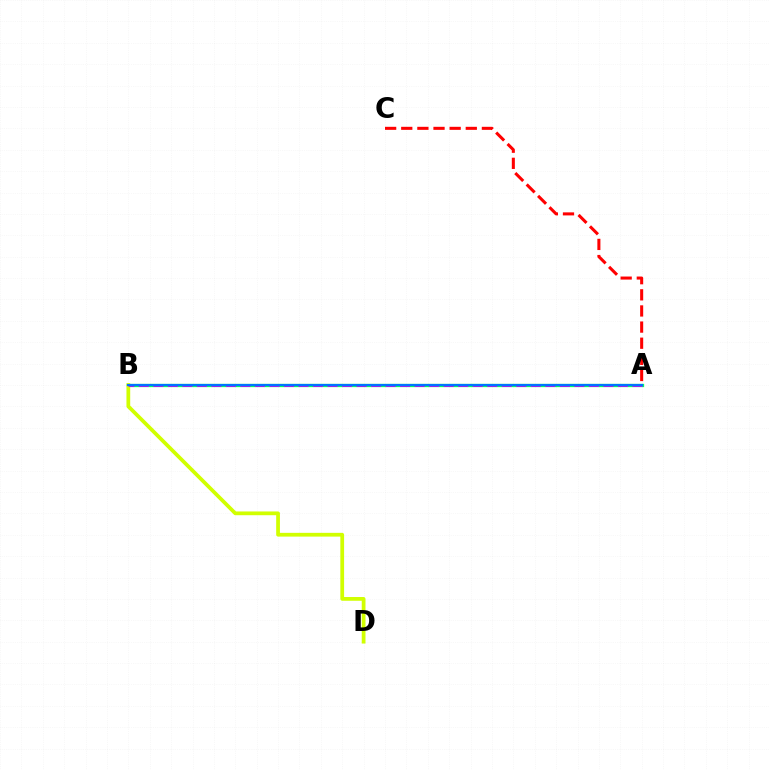{('A', 'B'): [{'color': '#00ff5c', 'line_style': 'solid', 'thickness': 2.35}, {'color': '#b900ff', 'line_style': 'dashed', 'thickness': 1.97}, {'color': '#0074ff', 'line_style': 'solid', 'thickness': 1.53}], ('B', 'D'): [{'color': '#d1ff00', 'line_style': 'solid', 'thickness': 2.7}], ('A', 'C'): [{'color': '#ff0000', 'line_style': 'dashed', 'thickness': 2.19}]}